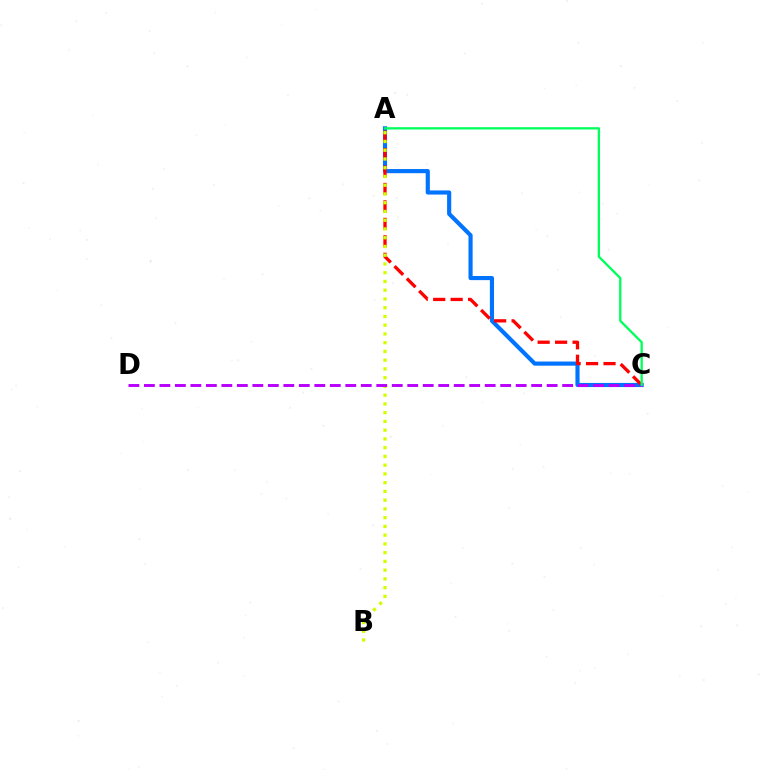{('A', 'C'): [{'color': '#0074ff', 'line_style': 'solid', 'thickness': 2.98}, {'color': '#ff0000', 'line_style': 'dashed', 'thickness': 2.37}, {'color': '#00ff5c', 'line_style': 'solid', 'thickness': 1.66}], ('A', 'B'): [{'color': '#d1ff00', 'line_style': 'dotted', 'thickness': 2.38}], ('C', 'D'): [{'color': '#b900ff', 'line_style': 'dashed', 'thickness': 2.1}]}